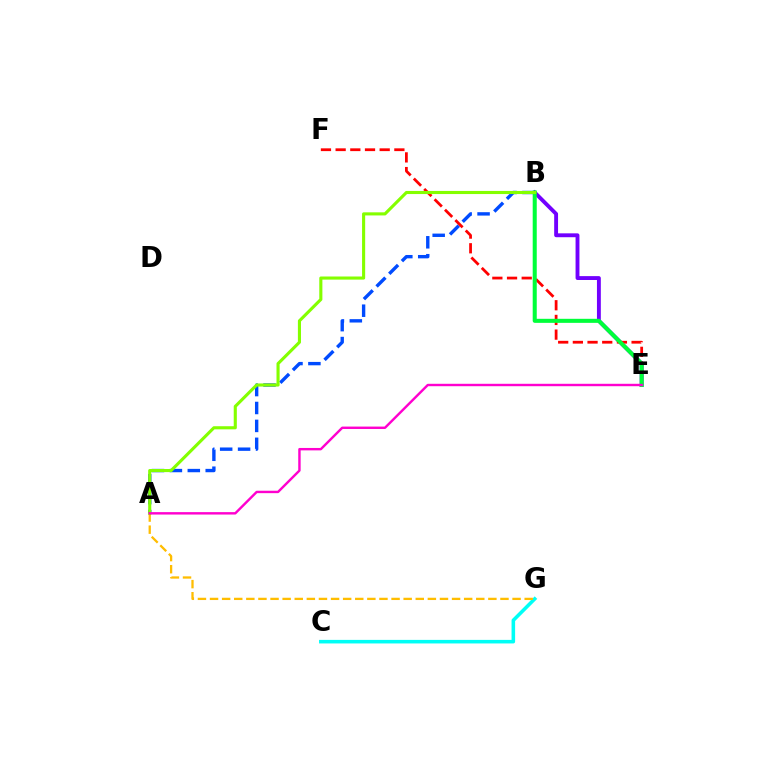{('B', 'E'): [{'color': '#7200ff', 'line_style': 'solid', 'thickness': 2.79}, {'color': '#00ff39', 'line_style': 'solid', 'thickness': 2.91}], ('C', 'G'): [{'color': '#00fff6', 'line_style': 'solid', 'thickness': 2.57}], ('A', 'B'): [{'color': '#004bff', 'line_style': 'dashed', 'thickness': 2.43}, {'color': '#84ff00', 'line_style': 'solid', 'thickness': 2.24}], ('E', 'F'): [{'color': '#ff0000', 'line_style': 'dashed', 'thickness': 1.99}], ('A', 'G'): [{'color': '#ffbd00', 'line_style': 'dashed', 'thickness': 1.64}], ('A', 'E'): [{'color': '#ff00cf', 'line_style': 'solid', 'thickness': 1.74}]}